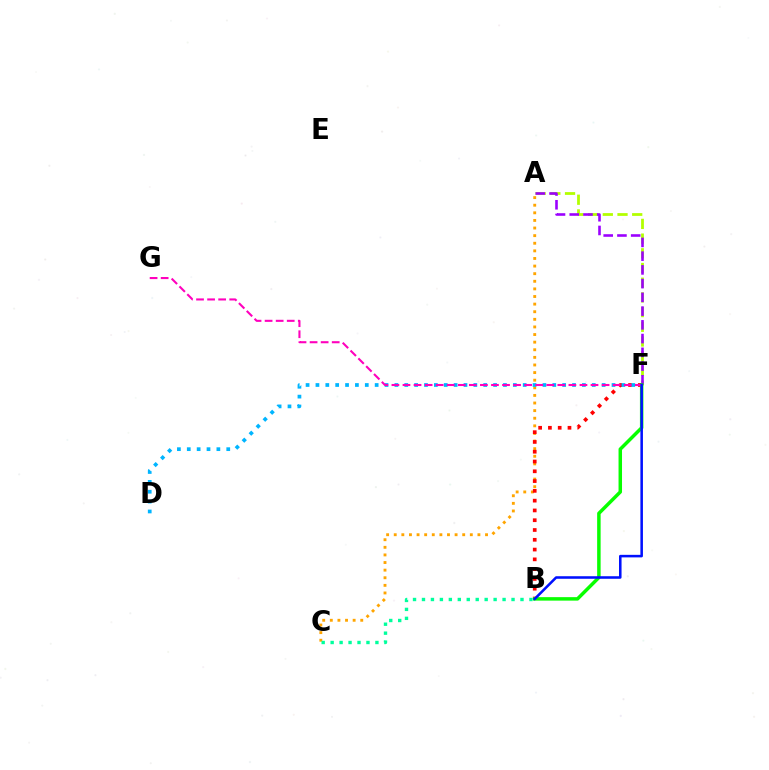{('A', 'F'): [{'color': '#b3ff00', 'line_style': 'dashed', 'thickness': 2.0}, {'color': '#9b00ff', 'line_style': 'dashed', 'thickness': 1.87}], ('A', 'C'): [{'color': '#ffa500', 'line_style': 'dotted', 'thickness': 2.07}], ('B', 'F'): [{'color': '#ff0000', 'line_style': 'dotted', 'thickness': 2.66}, {'color': '#08ff00', 'line_style': 'solid', 'thickness': 2.51}, {'color': '#0010ff', 'line_style': 'solid', 'thickness': 1.83}], ('D', 'F'): [{'color': '#00b5ff', 'line_style': 'dotted', 'thickness': 2.68}], ('B', 'C'): [{'color': '#00ff9d', 'line_style': 'dotted', 'thickness': 2.43}], ('F', 'G'): [{'color': '#ff00bd', 'line_style': 'dashed', 'thickness': 1.5}]}